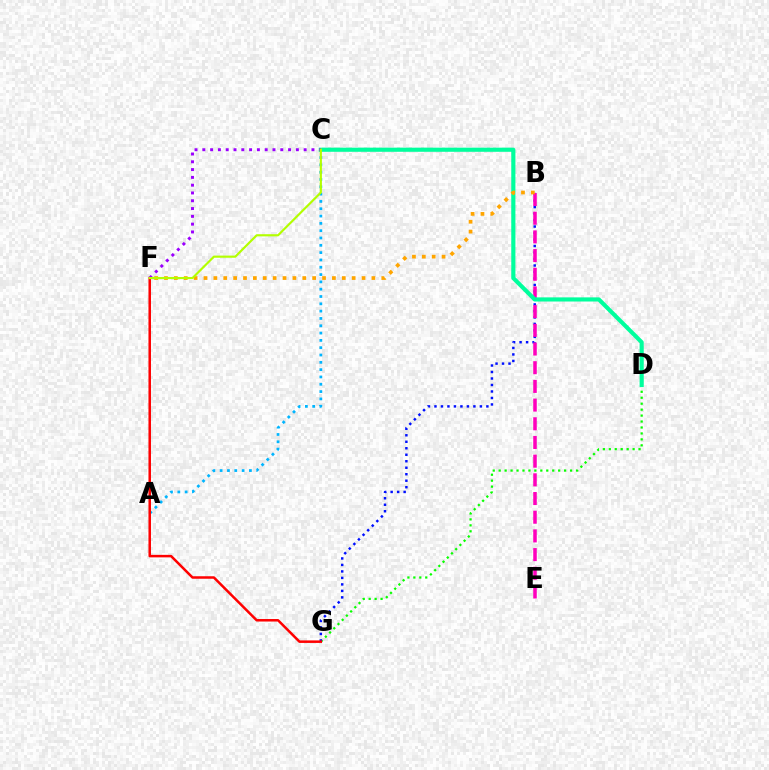{('D', 'G'): [{'color': '#08ff00', 'line_style': 'dotted', 'thickness': 1.62}], ('A', 'C'): [{'color': '#00b5ff', 'line_style': 'dotted', 'thickness': 1.99}], ('B', 'G'): [{'color': '#0010ff', 'line_style': 'dotted', 'thickness': 1.76}], ('F', 'G'): [{'color': '#ff0000', 'line_style': 'solid', 'thickness': 1.81}], ('B', 'E'): [{'color': '#ff00bd', 'line_style': 'dashed', 'thickness': 2.54}], ('C', 'D'): [{'color': '#00ff9d', 'line_style': 'solid', 'thickness': 2.98}], ('B', 'F'): [{'color': '#ffa500', 'line_style': 'dotted', 'thickness': 2.68}], ('C', 'F'): [{'color': '#9b00ff', 'line_style': 'dotted', 'thickness': 2.12}, {'color': '#b3ff00', 'line_style': 'solid', 'thickness': 1.55}]}